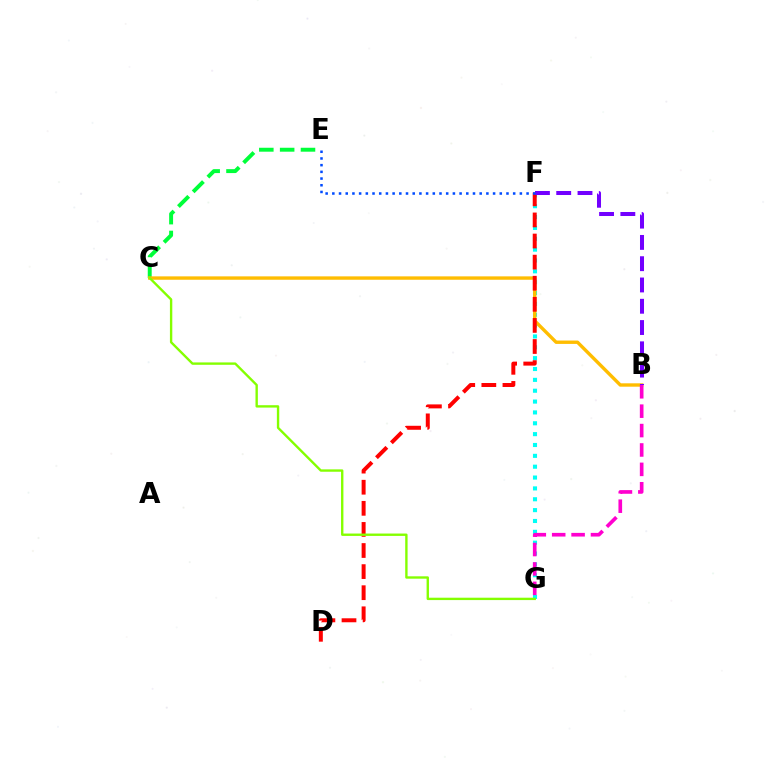{('F', 'G'): [{'color': '#00fff6', 'line_style': 'dotted', 'thickness': 2.95}], ('C', 'E'): [{'color': '#00ff39', 'line_style': 'dashed', 'thickness': 2.83}], ('B', 'C'): [{'color': '#ffbd00', 'line_style': 'solid', 'thickness': 2.43}], ('D', 'F'): [{'color': '#ff0000', 'line_style': 'dashed', 'thickness': 2.87}], ('B', 'F'): [{'color': '#7200ff', 'line_style': 'dashed', 'thickness': 2.89}], ('B', 'G'): [{'color': '#ff00cf', 'line_style': 'dashed', 'thickness': 2.64}], ('E', 'F'): [{'color': '#004bff', 'line_style': 'dotted', 'thickness': 1.82}], ('C', 'G'): [{'color': '#84ff00', 'line_style': 'solid', 'thickness': 1.71}]}